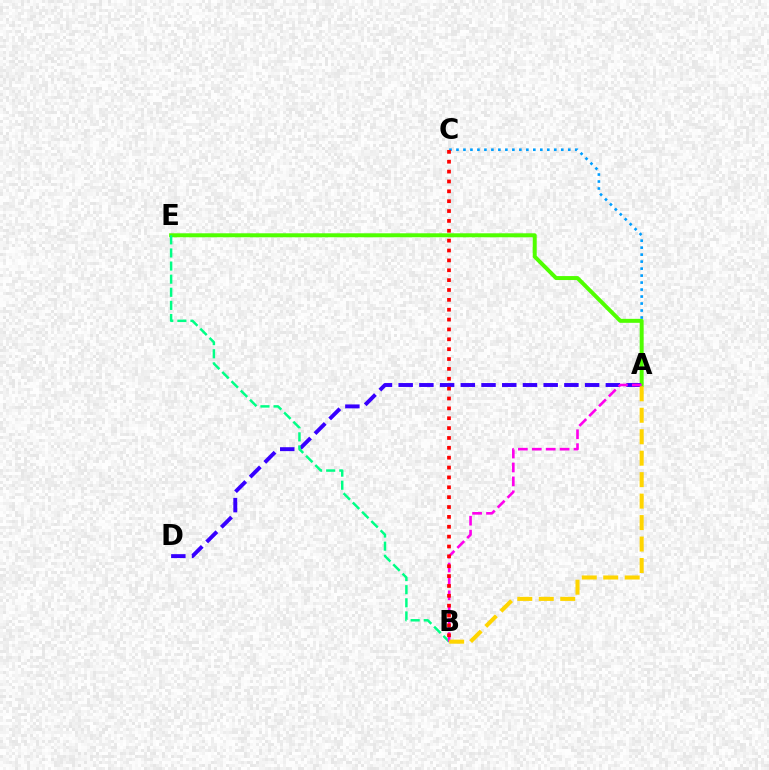{('A', 'C'): [{'color': '#009eff', 'line_style': 'dotted', 'thickness': 1.9}], ('A', 'E'): [{'color': '#4fff00', 'line_style': 'solid', 'thickness': 2.86}], ('A', 'D'): [{'color': '#3700ff', 'line_style': 'dashed', 'thickness': 2.81}], ('B', 'E'): [{'color': '#00ff86', 'line_style': 'dashed', 'thickness': 1.78}], ('A', 'B'): [{'color': '#ff00ed', 'line_style': 'dashed', 'thickness': 1.89}, {'color': '#ffd500', 'line_style': 'dashed', 'thickness': 2.92}], ('B', 'C'): [{'color': '#ff0000', 'line_style': 'dotted', 'thickness': 2.68}]}